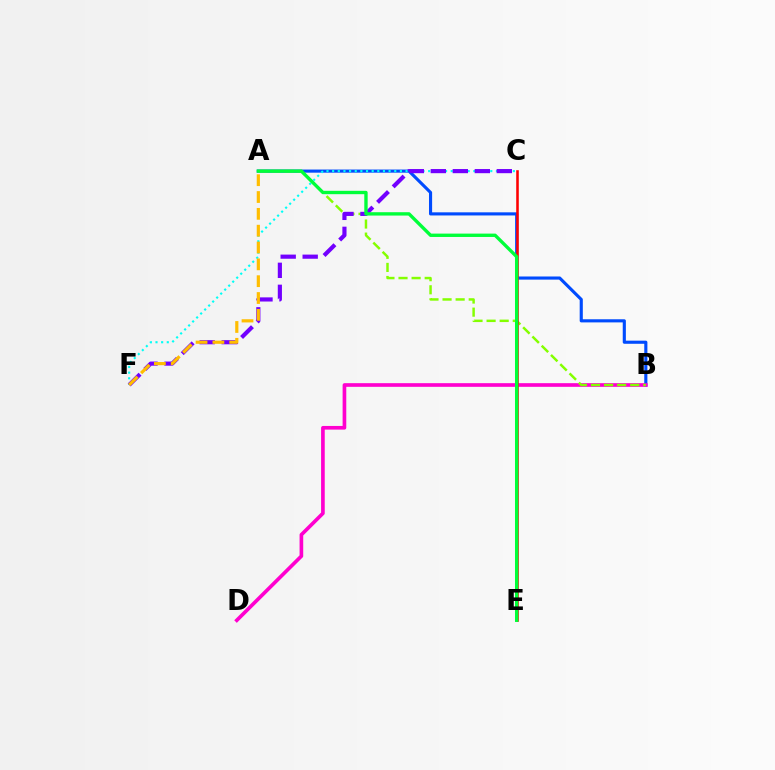{('A', 'B'): [{'color': '#004bff', 'line_style': 'solid', 'thickness': 2.25}, {'color': '#84ff00', 'line_style': 'dashed', 'thickness': 1.78}], ('B', 'D'): [{'color': '#ff00cf', 'line_style': 'solid', 'thickness': 2.63}], ('C', 'F'): [{'color': '#00fff6', 'line_style': 'dotted', 'thickness': 1.53}, {'color': '#7200ff', 'line_style': 'dashed', 'thickness': 2.99}], ('C', 'E'): [{'color': '#ff0000', 'line_style': 'solid', 'thickness': 1.85}], ('A', 'F'): [{'color': '#ffbd00', 'line_style': 'dashed', 'thickness': 2.29}], ('A', 'E'): [{'color': '#00ff39', 'line_style': 'solid', 'thickness': 2.42}]}